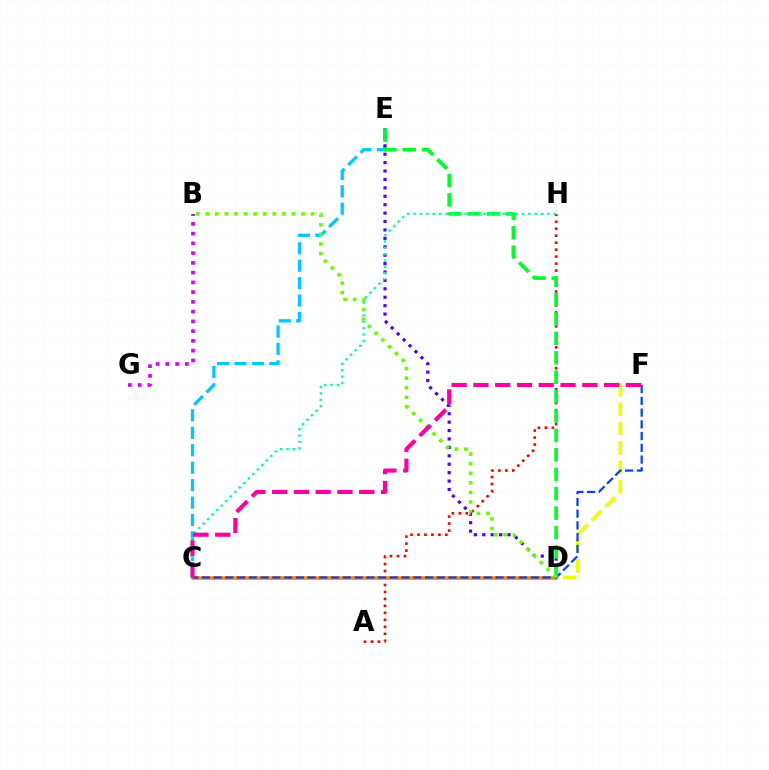{('D', 'F'): [{'color': '#eeff00', 'line_style': 'dashed', 'thickness': 2.63}], ('A', 'H'): [{'color': '#ff0000', 'line_style': 'dotted', 'thickness': 1.9}], ('C', 'D'): [{'color': '#ff8800', 'line_style': 'solid', 'thickness': 2.61}], ('C', 'E'): [{'color': '#00c7ff', 'line_style': 'dashed', 'thickness': 2.37}], ('D', 'E'): [{'color': '#4f00ff', 'line_style': 'dotted', 'thickness': 2.29}, {'color': '#00ff27', 'line_style': 'dashed', 'thickness': 2.64}], ('C', 'F'): [{'color': '#003fff', 'line_style': 'dashed', 'thickness': 1.6}, {'color': '#ff00a0', 'line_style': 'dashed', 'thickness': 2.96}], ('B', 'G'): [{'color': '#d600ff', 'line_style': 'dotted', 'thickness': 2.65}], ('C', 'H'): [{'color': '#00ffaf', 'line_style': 'dotted', 'thickness': 1.73}], ('B', 'D'): [{'color': '#66ff00', 'line_style': 'dotted', 'thickness': 2.6}]}